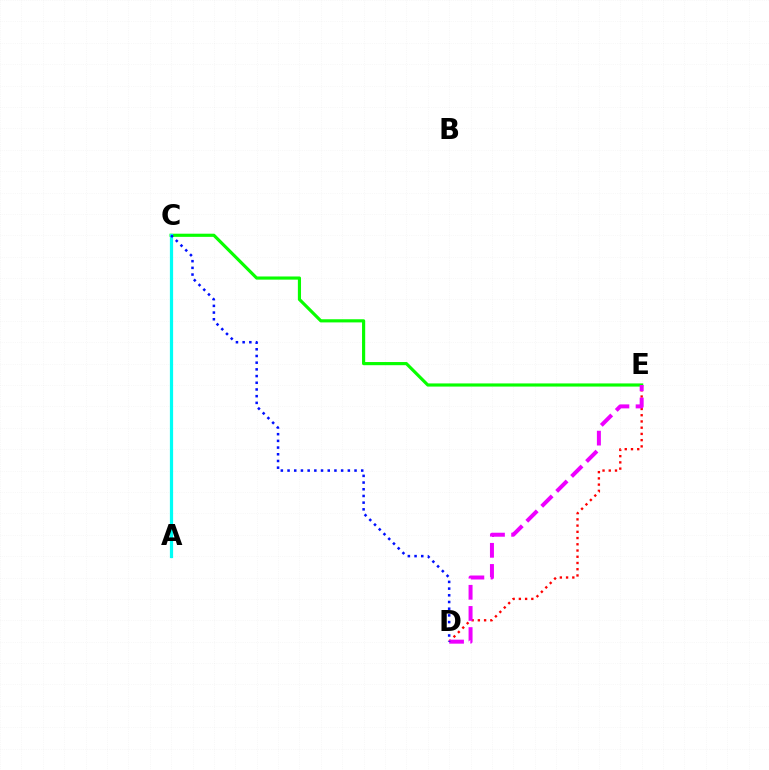{('D', 'E'): [{'color': '#ff0000', 'line_style': 'dotted', 'thickness': 1.69}, {'color': '#ee00ff', 'line_style': 'dashed', 'thickness': 2.87}], ('C', 'E'): [{'color': '#08ff00', 'line_style': 'solid', 'thickness': 2.27}], ('A', 'C'): [{'color': '#fcf500', 'line_style': 'dotted', 'thickness': 2.16}, {'color': '#00fff6', 'line_style': 'solid', 'thickness': 2.32}], ('C', 'D'): [{'color': '#0010ff', 'line_style': 'dotted', 'thickness': 1.82}]}